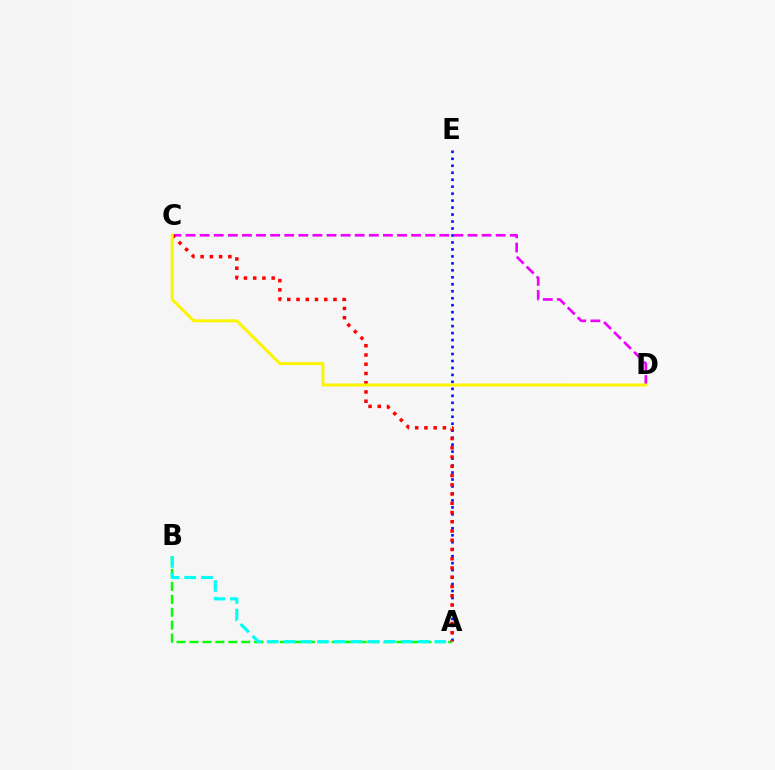{('A', 'E'): [{'color': '#0010ff', 'line_style': 'dotted', 'thickness': 1.89}], ('C', 'D'): [{'color': '#ee00ff', 'line_style': 'dashed', 'thickness': 1.92}, {'color': '#fcf500', 'line_style': 'solid', 'thickness': 2.16}], ('A', 'B'): [{'color': '#08ff00', 'line_style': 'dashed', 'thickness': 1.76}, {'color': '#00fff6', 'line_style': 'dashed', 'thickness': 2.28}], ('A', 'C'): [{'color': '#ff0000', 'line_style': 'dotted', 'thickness': 2.51}]}